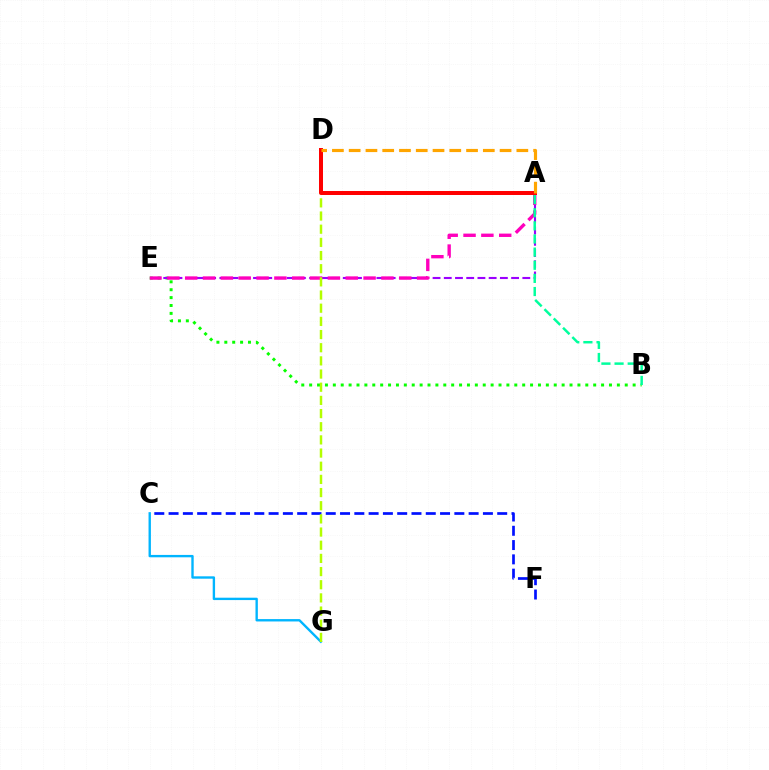{('C', 'G'): [{'color': '#00b5ff', 'line_style': 'solid', 'thickness': 1.71}], ('C', 'F'): [{'color': '#0010ff', 'line_style': 'dashed', 'thickness': 1.94}], ('B', 'E'): [{'color': '#08ff00', 'line_style': 'dotted', 'thickness': 2.14}], ('A', 'E'): [{'color': '#9b00ff', 'line_style': 'dashed', 'thickness': 1.52}, {'color': '#ff00bd', 'line_style': 'dashed', 'thickness': 2.42}], ('A', 'B'): [{'color': '#00ff9d', 'line_style': 'dashed', 'thickness': 1.78}], ('D', 'G'): [{'color': '#b3ff00', 'line_style': 'dashed', 'thickness': 1.79}], ('A', 'D'): [{'color': '#ff0000', 'line_style': 'solid', 'thickness': 2.87}, {'color': '#ffa500', 'line_style': 'dashed', 'thickness': 2.28}]}